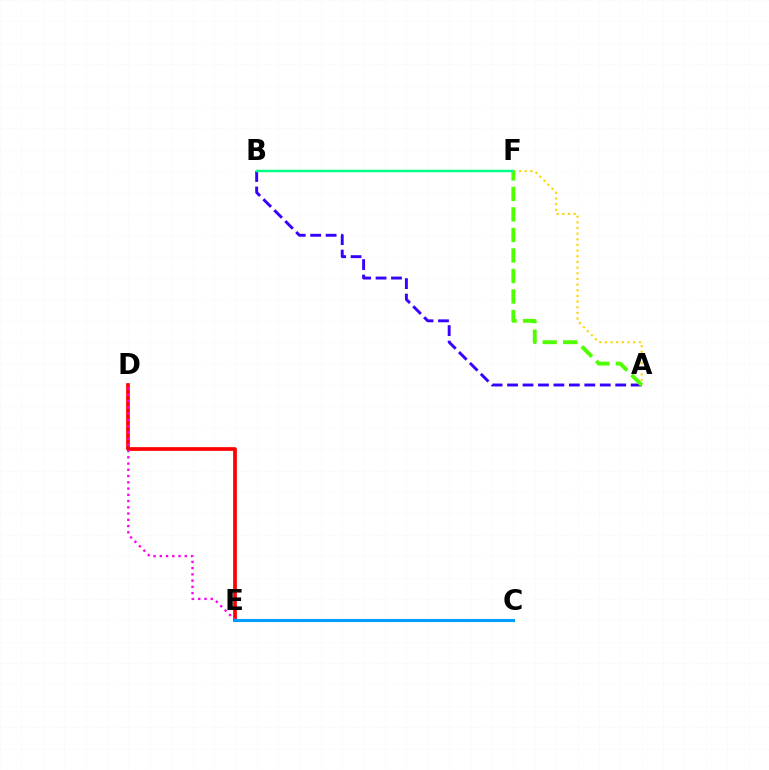{('D', 'E'): [{'color': '#ff0000', 'line_style': 'solid', 'thickness': 2.66}, {'color': '#ff00ed', 'line_style': 'dotted', 'thickness': 1.7}], ('A', 'F'): [{'color': '#ffd500', 'line_style': 'dotted', 'thickness': 1.54}, {'color': '#4fff00', 'line_style': 'dashed', 'thickness': 2.79}], ('A', 'B'): [{'color': '#3700ff', 'line_style': 'dashed', 'thickness': 2.1}], ('B', 'F'): [{'color': '#00ff86', 'line_style': 'solid', 'thickness': 1.8}], ('C', 'E'): [{'color': '#009eff', 'line_style': 'solid', 'thickness': 2.22}]}